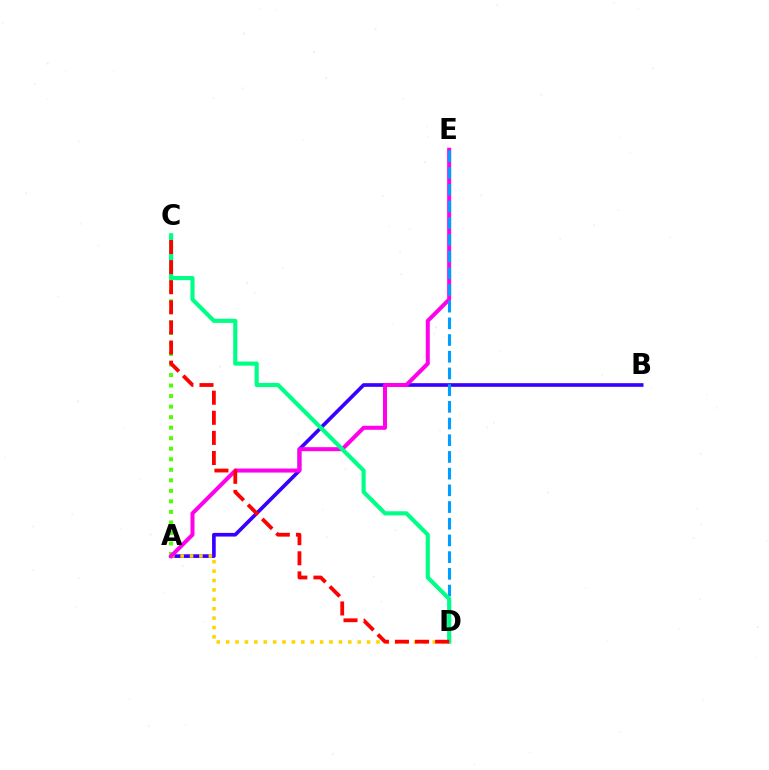{('A', 'B'): [{'color': '#3700ff', 'line_style': 'solid', 'thickness': 2.63}], ('A', 'D'): [{'color': '#ffd500', 'line_style': 'dotted', 'thickness': 2.55}], ('A', 'C'): [{'color': '#4fff00', 'line_style': 'dotted', 'thickness': 2.86}], ('A', 'E'): [{'color': '#ff00ed', 'line_style': 'solid', 'thickness': 2.89}], ('D', 'E'): [{'color': '#009eff', 'line_style': 'dashed', 'thickness': 2.27}], ('C', 'D'): [{'color': '#00ff86', 'line_style': 'solid', 'thickness': 2.97}, {'color': '#ff0000', 'line_style': 'dashed', 'thickness': 2.73}]}